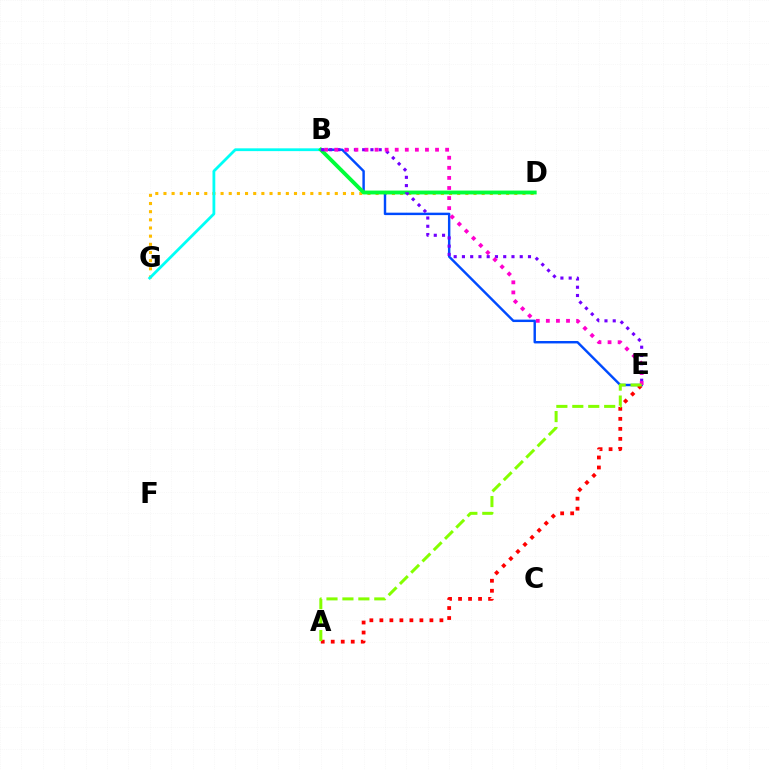{('D', 'G'): [{'color': '#ffbd00', 'line_style': 'dotted', 'thickness': 2.22}], ('B', 'E'): [{'color': '#004bff', 'line_style': 'solid', 'thickness': 1.75}, {'color': '#7200ff', 'line_style': 'dotted', 'thickness': 2.24}, {'color': '#ff00cf', 'line_style': 'dotted', 'thickness': 2.74}], ('B', 'G'): [{'color': '#00fff6', 'line_style': 'solid', 'thickness': 2.01}], ('B', 'D'): [{'color': '#00ff39', 'line_style': 'solid', 'thickness': 2.77}], ('A', 'E'): [{'color': '#ff0000', 'line_style': 'dotted', 'thickness': 2.72}, {'color': '#84ff00', 'line_style': 'dashed', 'thickness': 2.16}]}